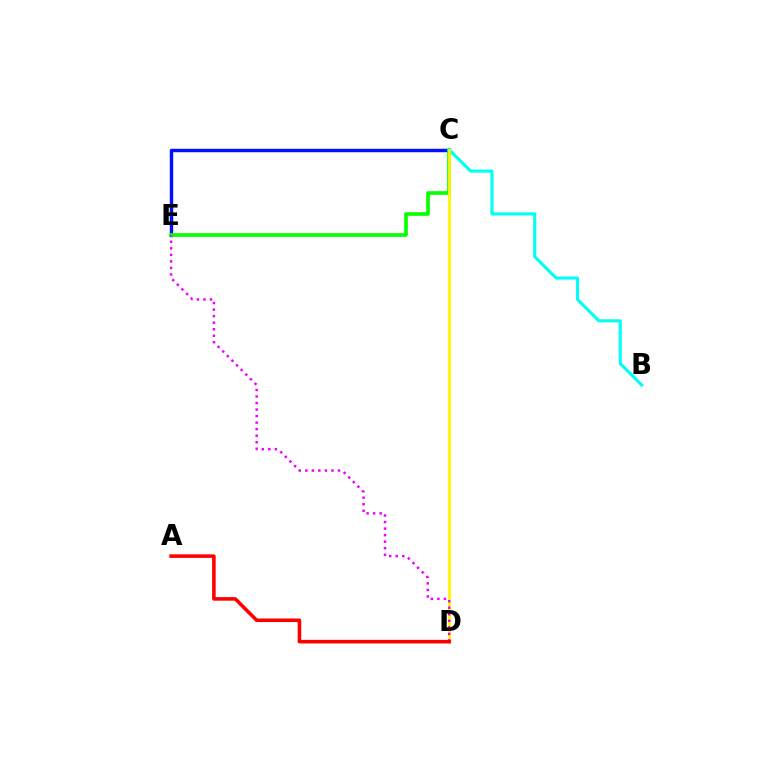{('C', 'E'): [{'color': '#0010ff', 'line_style': 'solid', 'thickness': 2.47}, {'color': '#08ff00', 'line_style': 'solid', 'thickness': 2.65}], ('B', 'C'): [{'color': '#00fff6', 'line_style': 'solid', 'thickness': 2.23}], ('C', 'D'): [{'color': '#fcf500', 'line_style': 'solid', 'thickness': 2.0}], ('D', 'E'): [{'color': '#ee00ff', 'line_style': 'dotted', 'thickness': 1.78}], ('A', 'D'): [{'color': '#ff0000', 'line_style': 'solid', 'thickness': 2.57}]}